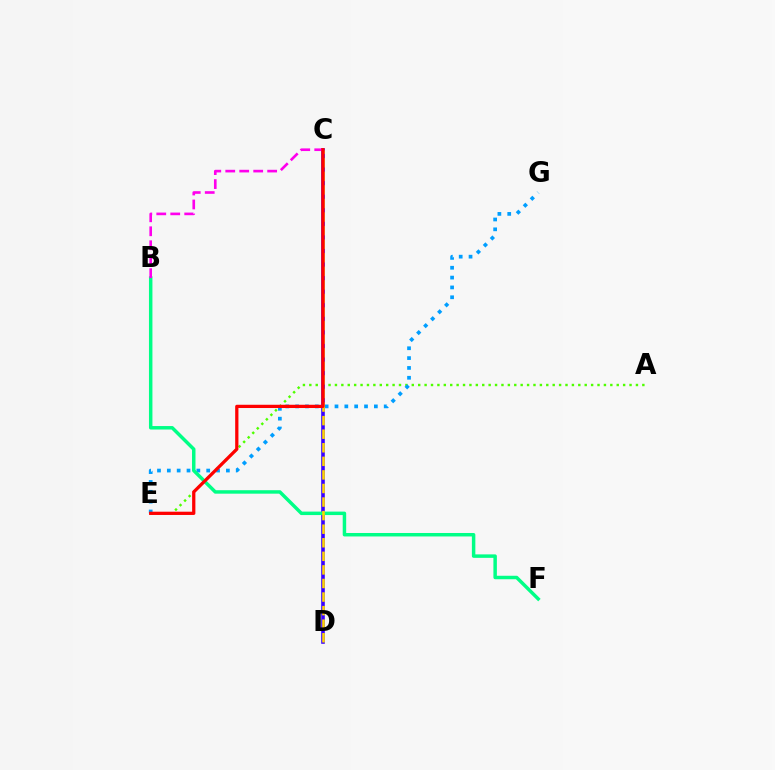{('A', 'E'): [{'color': '#4fff00', 'line_style': 'dotted', 'thickness': 1.74}], ('C', 'D'): [{'color': '#3700ff', 'line_style': 'solid', 'thickness': 2.59}, {'color': '#ffd500', 'line_style': 'dashed', 'thickness': 1.84}], ('E', 'G'): [{'color': '#009eff', 'line_style': 'dotted', 'thickness': 2.67}], ('B', 'F'): [{'color': '#00ff86', 'line_style': 'solid', 'thickness': 2.5}], ('B', 'C'): [{'color': '#ff00ed', 'line_style': 'dashed', 'thickness': 1.9}], ('C', 'E'): [{'color': '#ff0000', 'line_style': 'solid', 'thickness': 2.35}]}